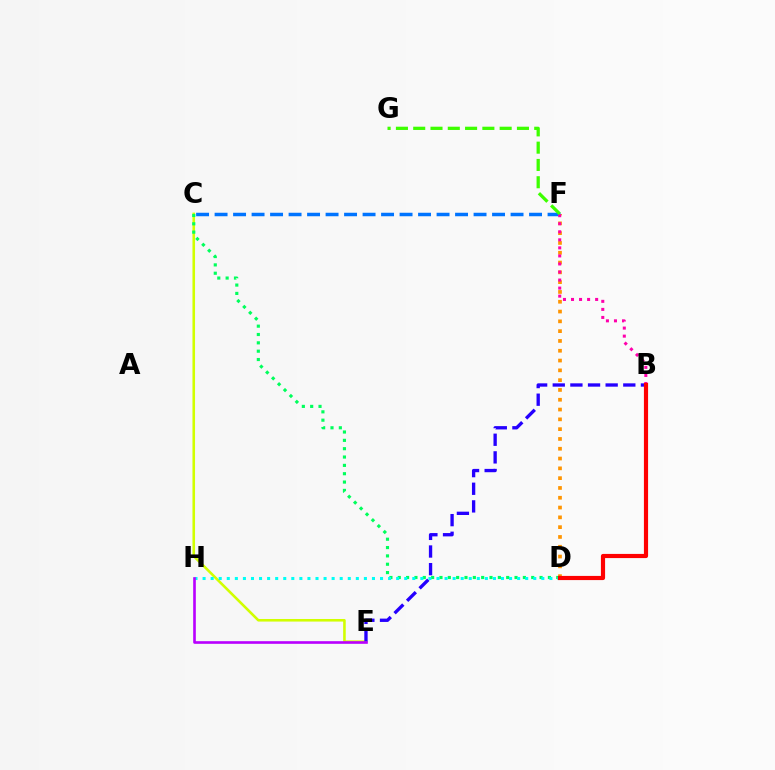{('D', 'F'): [{'color': '#ff9400', 'line_style': 'dotted', 'thickness': 2.66}], ('C', 'E'): [{'color': '#d1ff00', 'line_style': 'solid', 'thickness': 1.85}], ('C', 'D'): [{'color': '#00ff5c', 'line_style': 'dotted', 'thickness': 2.27}], ('C', 'F'): [{'color': '#0074ff', 'line_style': 'dashed', 'thickness': 2.51}], ('B', 'E'): [{'color': '#2500ff', 'line_style': 'dashed', 'thickness': 2.4}], ('D', 'H'): [{'color': '#00fff6', 'line_style': 'dotted', 'thickness': 2.19}], ('B', 'F'): [{'color': '#ff00ac', 'line_style': 'dotted', 'thickness': 2.19}], ('B', 'D'): [{'color': '#ff0000', 'line_style': 'solid', 'thickness': 3.0}], ('F', 'G'): [{'color': '#3dff00', 'line_style': 'dashed', 'thickness': 2.35}], ('E', 'H'): [{'color': '#b900ff', 'line_style': 'solid', 'thickness': 1.9}]}